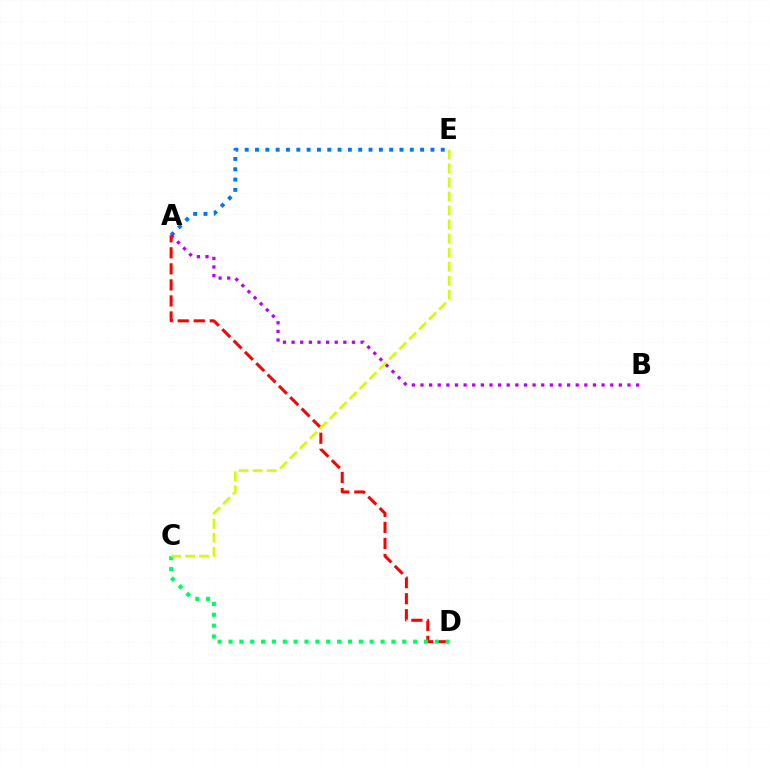{('A', 'E'): [{'color': '#0074ff', 'line_style': 'dotted', 'thickness': 2.8}], ('A', 'B'): [{'color': '#b900ff', 'line_style': 'dotted', 'thickness': 2.34}], ('A', 'D'): [{'color': '#ff0000', 'line_style': 'dashed', 'thickness': 2.18}], ('C', 'D'): [{'color': '#00ff5c', 'line_style': 'dotted', 'thickness': 2.95}], ('C', 'E'): [{'color': '#d1ff00', 'line_style': 'dashed', 'thickness': 1.91}]}